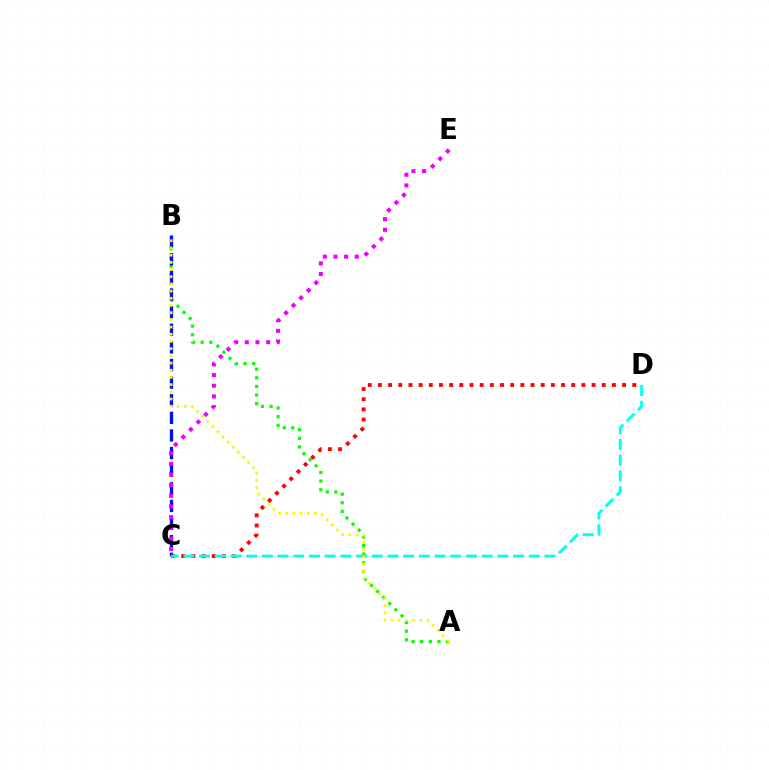{('C', 'D'): [{'color': '#ff0000', 'line_style': 'dotted', 'thickness': 2.76}, {'color': '#00fff6', 'line_style': 'dashed', 'thickness': 2.13}], ('A', 'B'): [{'color': '#08ff00', 'line_style': 'dotted', 'thickness': 2.34}, {'color': '#fcf500', 'line_style': 'dotted', 'thickness': 1.95}], ('B', 'C'): [{'color': '#0010ff', 'line_style': 'dashed', 'thickness': 2.39}], ('C', 'E'): [{'color': '#ee00ff', 'line_style': 'dotted', 'thickness': 2.89}]}